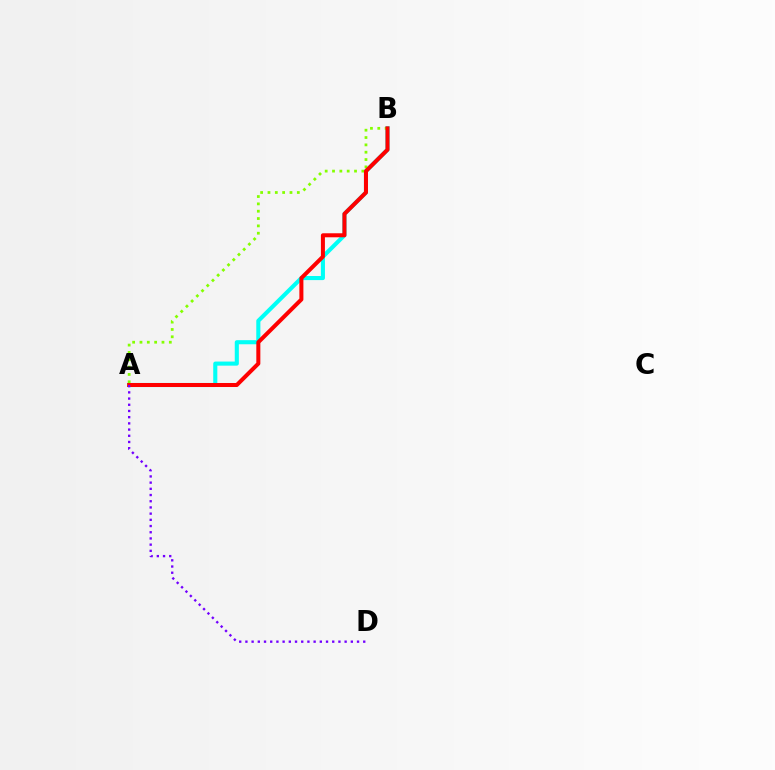{('A', 'B'): [{'color': '#00fff6', 'line_style': 'solid', 'thickness': 2.95}, {'color': '#84ff00', 'line_style': 'dotted', 'thickness': 1.99}, {'color': '#ff0000', 'line_style': 'solid', 'thickness': 2.89}], ('A', 'D'): [{'color': '#7200ff', 'line_style': 'dotted', 'thickness': 1.68}]}